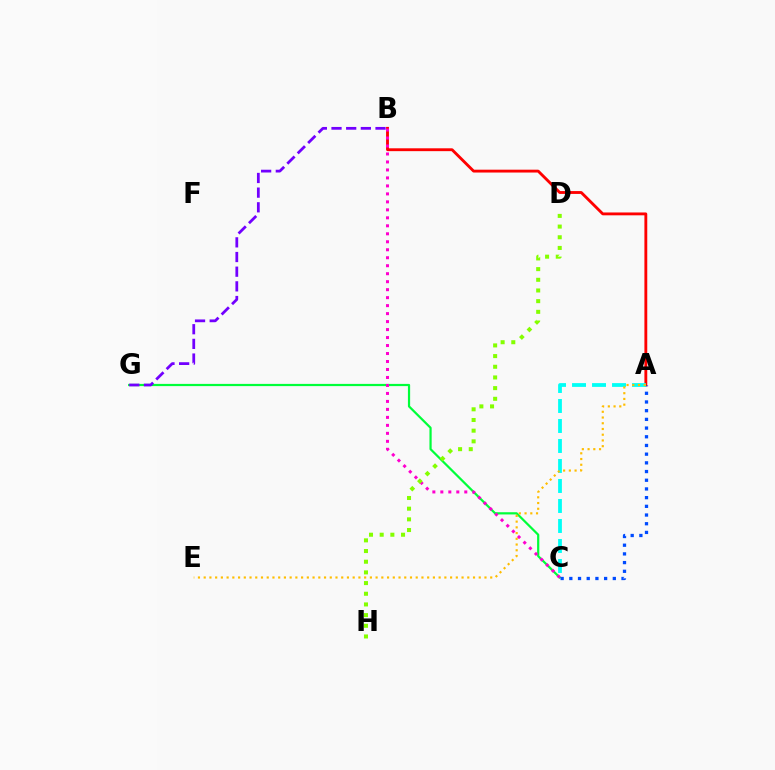{('C', 'G'): [{'color': '#00ff39', 'line_style': 'solid', 'thickness': 1.59}], ('A', 'B'): [{'color': '#ff0000', 'line_style': 'solid', 'thickness': 2.05}], ('A', 'C'): [{'color': '#004bff', 'line_style': 'dotted', 'thickness': 2.36}, {'color': '#00fff6', 'line_style': 'dashed', 'thickness': 2.72}], ('B', 'C'): [{'color': '#ff00cf', 'line_style': 'dotted', 'thickness': 2.17}], ('B', 'G'): [{'color': '#7200ff', 'line_style': 'dashed', 'thickness': 1.99}], ('D', 'H'): [{'color': '#84ff00', 'line_style': 'dotted', 'thickness': 2.9}], ('A', 'E'): [{'color': '#ffbd00', 'line_style': 'dotted', 'thickness': 1.56}]}